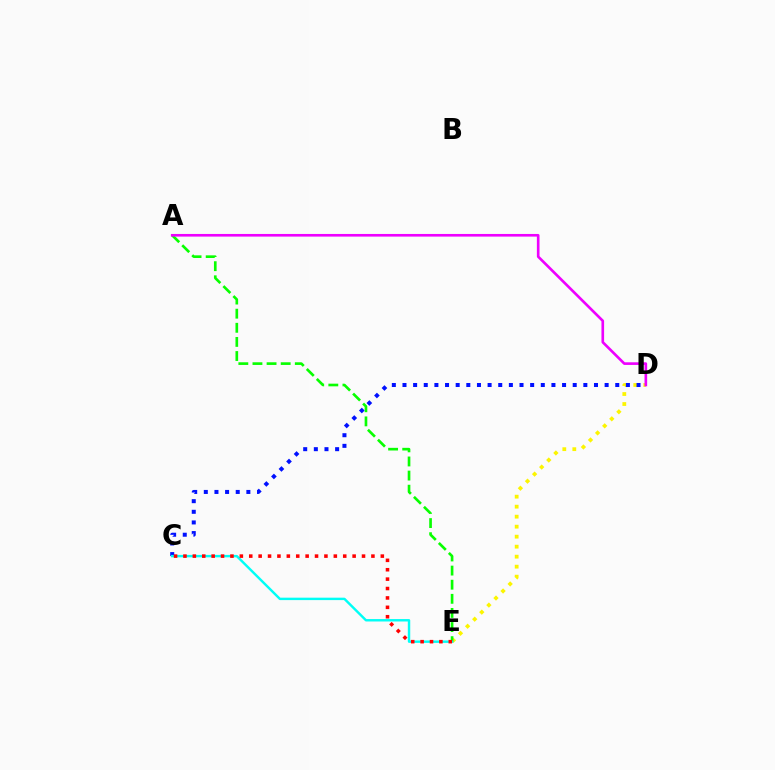{('D', 'E'): [{'color': '#fcf500', 'line_style': 'dotted', 'thickness': 2.72}], ('C', 'D'): [{'color': '#0010ff', 'line_style': 'dotted', 'thickness': 2.89}], ('A', 'E'): [{'color': '#08ff00', 'line_style': 'dashed', 'thickness': 1.92}], ('C', 'E'): [{'color': '#00fff6', 'line_style': 'solid', 'thickness': 1.75}, {'color': '#ff0000', 'line_style': 'dotted', 'thickness': 2.55}], ('A', 'D'): [{'color': '#ee00ff', 'line_style': 'solid', 'thickness': 1.9}]}